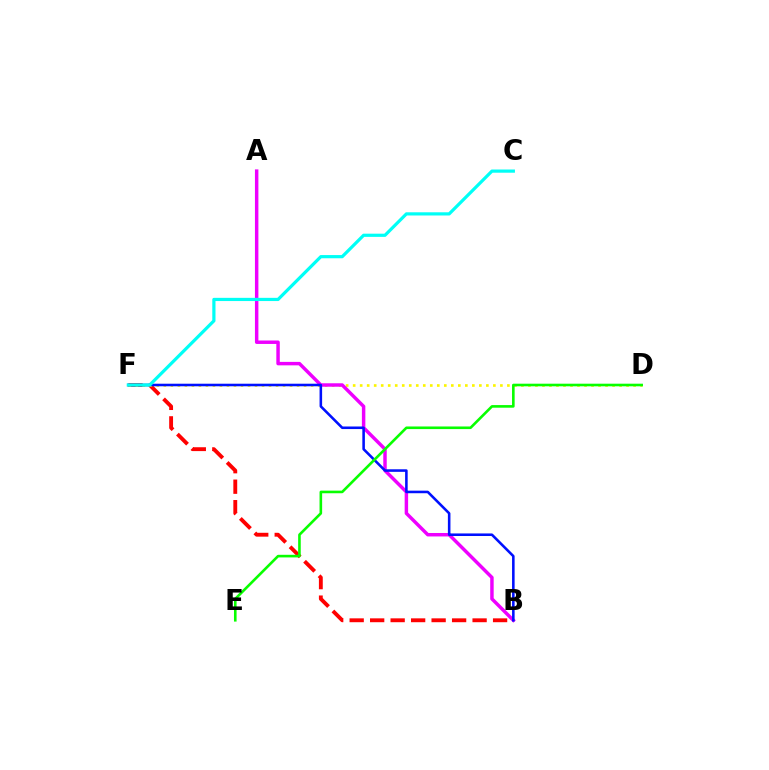{('B', 'F'): [{'color': '#ff0000', 'line_style': 'dashed', 'thickness': 2.78}, {'color': '#0010ff', 'line_style': 'solid', 'thickness': 1.85}], ('D', 'F'): [{'color': '#fcf500', 'line_style': 'dotted', 'thickness': 1.9}], ('A', 'B'): [{'color': '#ee00ff', 'line_style': 'solid', 'thickness': 2.49}], ('C', 'F'): [{'color': '#00fff6', 'line_style': 'solid', 'thickness': 2.31}], ('D', 'E'): [{'color': '#08ff00', 'line_style': 'solid', 'thickness': 1.88}]}